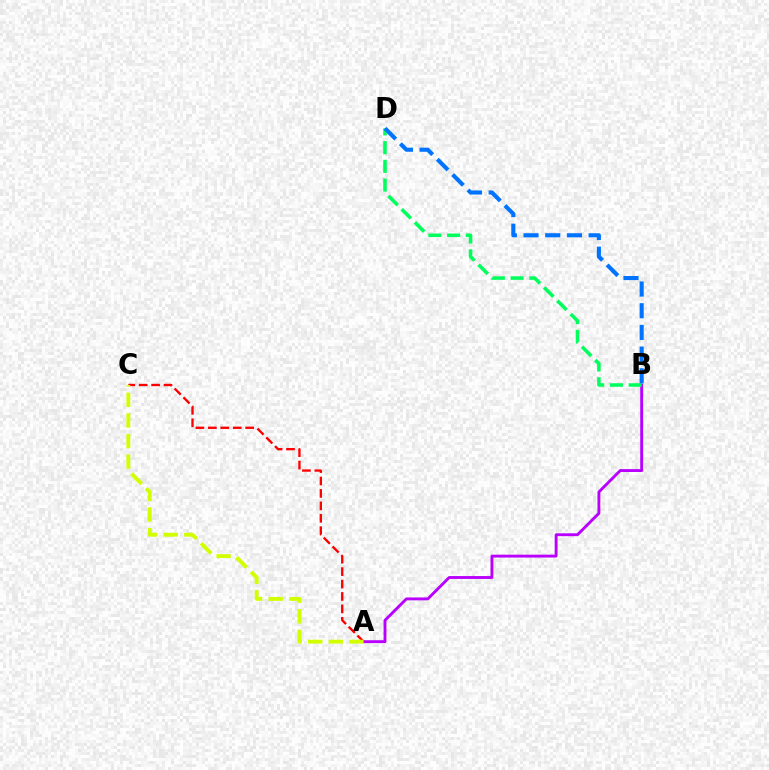{('A', 'B'): [{'color': '#b900ff', 'line_style': 'solid', 'thickness': 2.07}], ('A', 'C'): [{'color': '#ff0000', 'line_style': 'dashed', 'thickness': 1.69}, {'color': '#d1ff00', 'line_style': 'dashed', 'thickness': 2.8}], ('B', 'D'): [{'color': '#00ff5c', 'line_style': 'dashed', 'thickness': 2.55}, {'color': '#0074ff', 'line_style': 'dashed', 'thickness': 2.95}]}